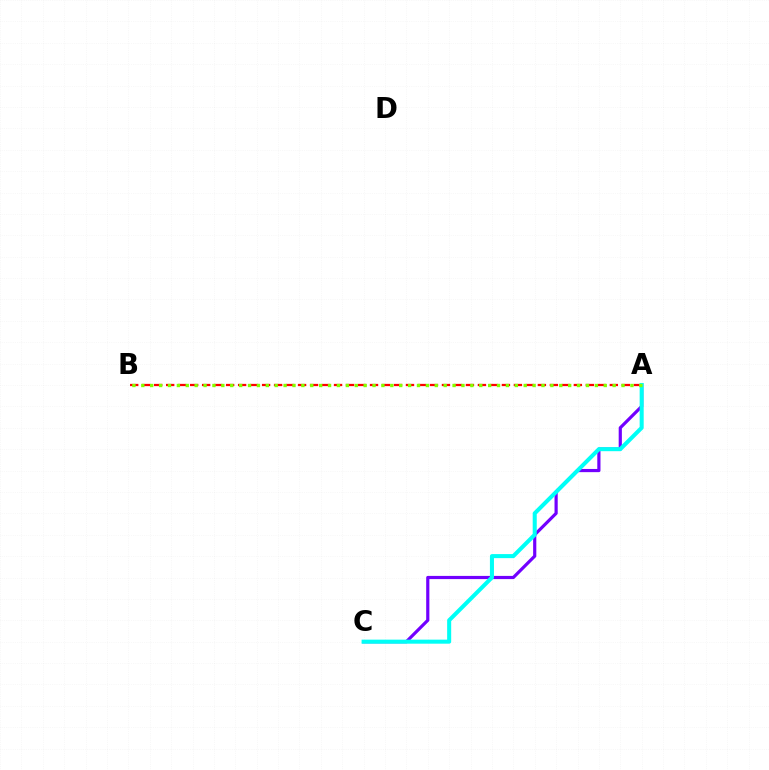{('A', 'B'): [{'color': '#ff0000', 'line_style': 'dashed', 'thickness': 1.63}, {'color': '#84ff00', 'line_style': 'dotted', 'thickness': 2.42}], ('A', 'C'): [{'color': '#7200ff', 'line_style': 'solid', 'thickness': 2.29}, {'color': '#00fff6', 'line_style': 'solid', 'thickness': 2.91}]}